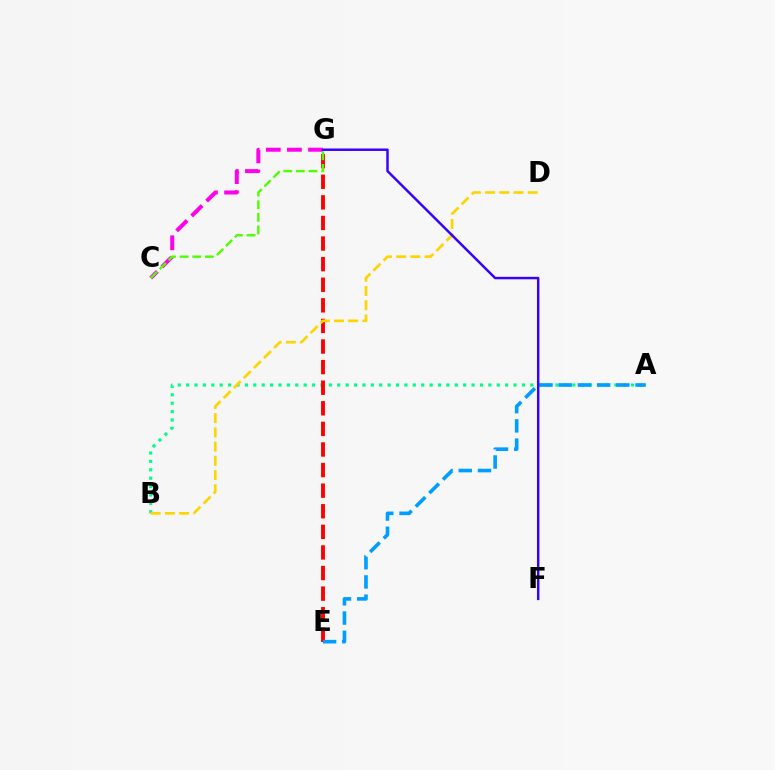{('C', 'G'): [{'color': '#ff00ed', 'line_style': 'dashed', 'thickness': 2.87}, {'color': '#4fff00', 'line_style': 'dashed', 'thickness': 1.71}], ('A', 'B'): [{'color': '#00ff86', 'line_style': 'dotted', 'thickness': 2.28}], ('E', 'G'): [{'color': '#ff0000', 'line_style': 'dashed', 'thickness': 2.8}], ('A', 'E'): [{'color': '#009eff', 'line_style': 'dashed', 'thickness': 2.61}], ('B', 'D'): [{'color': '#ffd500', 'line_style': 'dashed', 'thickness': 1.93}], ('F', 'G'): [{'color': '#3700ff', 'line_style': 'solid', 'thickness': 1.78}]}